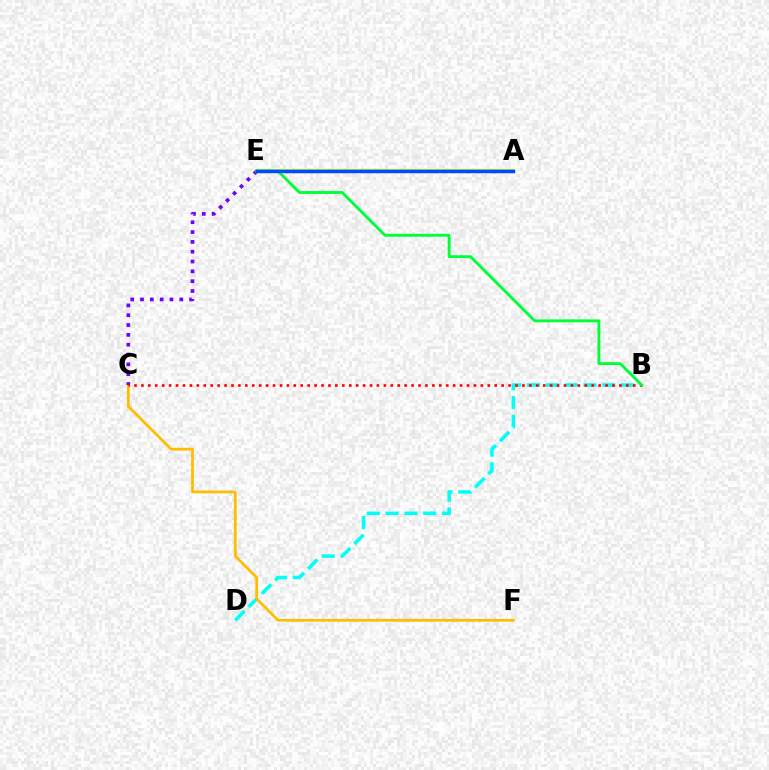{('B', 'D'): [{'color': '#00fff6', 'line_style': 'dashed', 'thickness': 2.56}], ('C', 'F'): [{'color': '#ffbd00', 'line_style': 'solid', 'thickness': 1.98}], ('A', 'E'): [{'color': '#84ff00', 'line_style': 'solid', 'thickness': 2.72}, {'color': '#ff00cf', 'line_style': 'dotted', 'thickness': 2.27}, {'color': '#004bff', 'line_style': 'solid', 'thickness': 2.46}], ('C', 'E'): [{'color': '#7200ff', 'line_style': 'dotted', 'thickness': 2.67}], ('B', 'C'): [{'color': '#ff0000', 'line_style': 'dotted', 'thickness': 1.88}], ('B', 'E'): [{'color': '#00ff39', 'line_style': 'solid', 'thickness': 2.08}]}